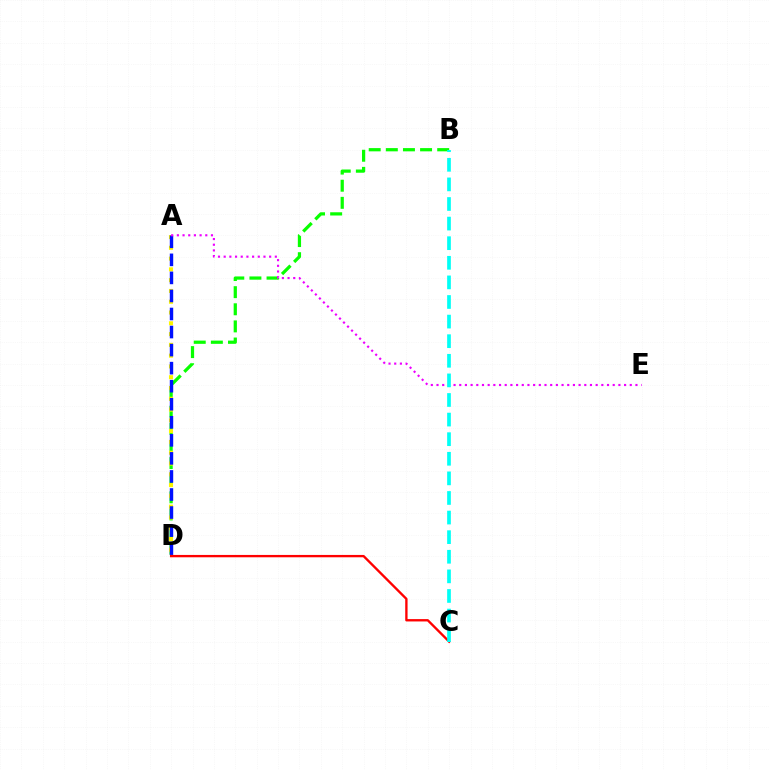{('B', 'D'): [{'color': '#08ff00', 'line_style': 'dashed', 'thickness': 2.33}], ('A', 'D'): [{'color': '#fcf500', 'line_style': 'dotted', 'thickness': 2.93}, {'color': '#0010ff', 'line_style': 'dashed', 'thickness': 2.45}], ('A', 'E'): [{'color': '#ee00ff', 'line_style': 'dotted', 'thickness': 1.54}], ('C', 'D'): [{'color': '#ff0000', 'line_style': 'solid', 'thickness': 1.69}], ('B', 'C'): [{'color': '#00fff6', 'line_style': 'dashed', 'thickness': 2.66}]}